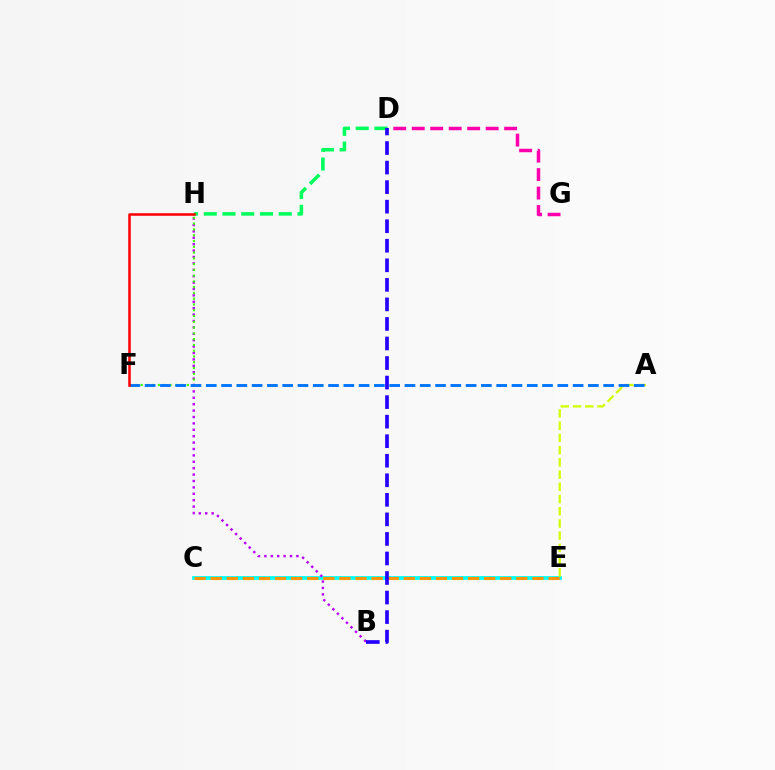{('C', 'E'): [{'color': '#00fff6', 'line_style': 'solid', 'thickness': 2.71}, {'color': '#ff9400', 'line_style': 'dashed', 'thickness': 2.19}], ('A', 'E'): [{'color': '#d1ff00', 'line_style': 'dashed', 'thickness': 1.66}], ('B', 'H'): [{'color': '#b900ff', 'line_style': 'dotted', 'thickness': 1.74}], ('F', 'H'): [{'color': '#3dff00', 'line_style': 'dotted', 'thickness': 1.57}, {'color': '#ff0000', 'line_style': 'solid', 'thickness': 1.83}], ('D', 'H'): [{'color': '#00ff5c', 'line_style': 'dashed', 'thickness': 2.55}], ('D', 'G'): [{'color': '#ff00ac', 'line_style': 'dashed', 'thickness': 2.51}], ('B', 'D'): [{'color': '#2500ff', 'line_style': 'dashed', 'thickness': 2.66}], ('A', 'F'): [{'color': '#0074ff', 'line_style': 'dashed', 'thickness': 2.08}]}